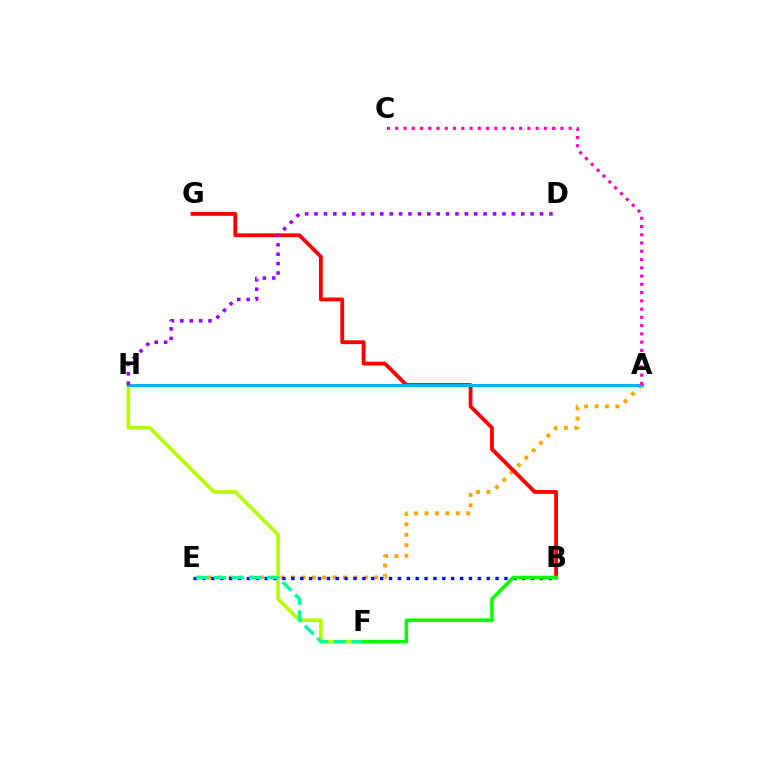{('A', 'E'): [{'color': '#ffa500', 'line_style': 'dotted', 'thickness': 2.83}], ('B', 'G'): [{'color': '#ff0000', 'line_style': 'solid', 'thickness': 2.76}], ('F', 'H'): [{'color': '#b3ff00', 'line_style': 'solid', 'thickness': 2.58}], ('A', 'H'): [{'color': '#00b5ff', 'line_style': 'solid', 'thickness': 2.13}], ('D', 'H'): [{'color': '#9b00ff', 'line_style': 'dotted', 'thickness': 2.55}], ('B', 'E'): [{'color': '#0010ff', 'line_style': 'dotted', 'thickness': 2.41}], ('E', 'F'): [{'color': '#00ff9d', 'line_style': 'dashed', 'thickness': 2.4}], ('B', 'F'): [{'color': '#08ff00', 'line_style': 'solid', 'thickness': 2.58}], ('A', 'C'): [{'color': '#ff00bd', 'line_style': 'dotted', 'thickness': 2.24}]}